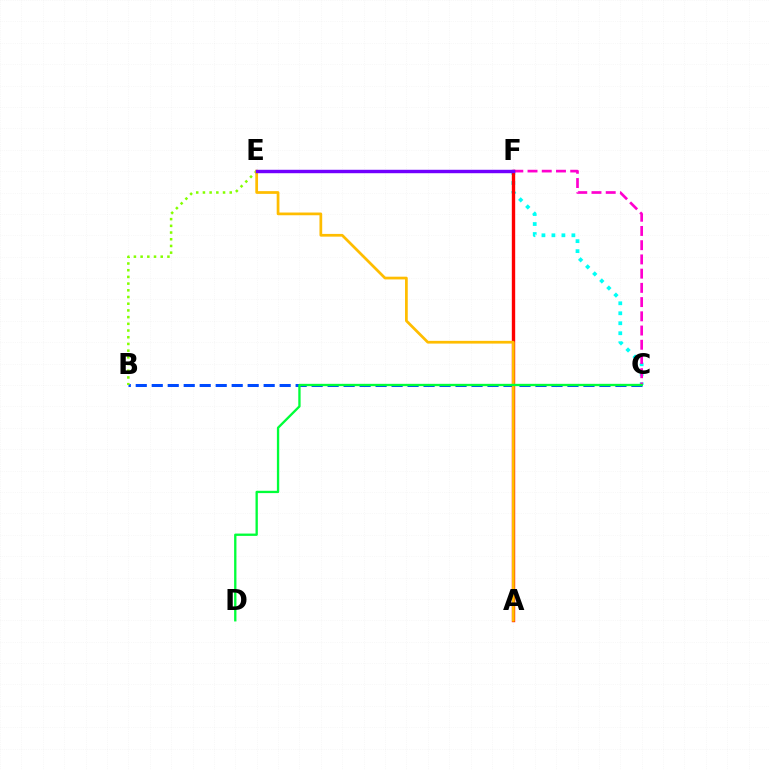{('B', 'C'): [{'color': '#004bff', 'line_style': 'dashed', 'thickness': 2.17}], ('C', 'F'): [{'color': '#00fff6', 'line_style': 'dotted', 'thickness': 2.71}, {'color': '#ff00cf', 'line_style': 'dashed', 'thickness': 1.93}], ('A', 'F'): [{'color': '#ff0000', 'line_style': 'solid', 'thickness': 2.43}], ('B', 'E'): [{'color': '#84ff00', 'line_style': 'dotted', 'thickness': 1.82}], ('A', 'E'): [{'color': '#ffbd00', 'line_style': 'solid', 'thickness': 1.97}], ('E', 'F'): [{'color': '#7200ff', 'line_style': 'solid', 'thickness': 2.47}], ('C', 'D'): [{'color': '#00ff39', 'line_style': 'solid', 'thickness': 1.68}]}